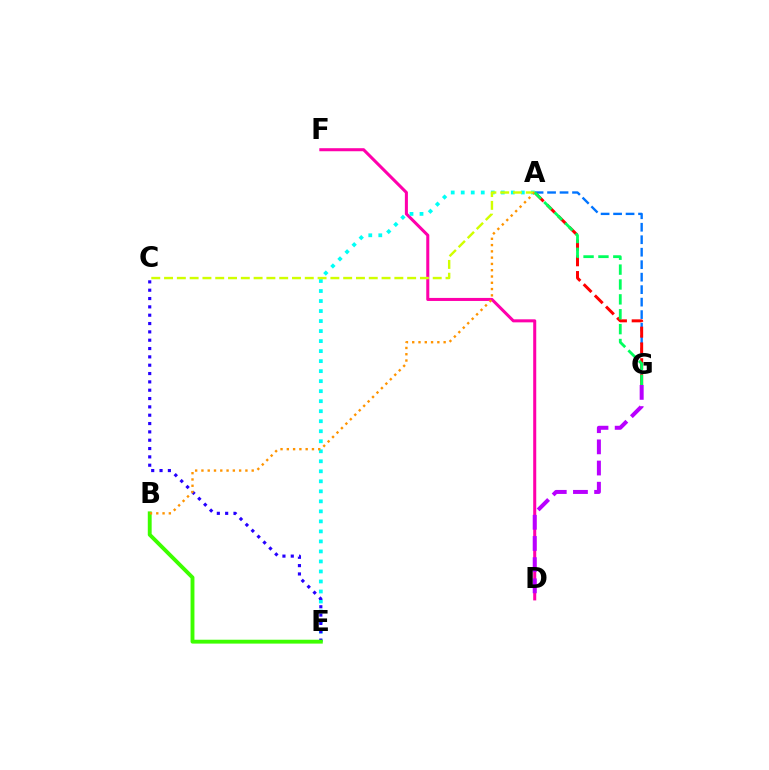{('D', 'F'): [{'color': '#ff00ac', 'line_style': 'solid', 'thickness': 2.19}], ('A', 'E'): [{'color': '#00fff6', 'line_style': 'dotted', 'thickness': 2.72}], ('A', 'C'): [{'color': '#d1ff00', 'line_style': 'dashed', 'thickness': 1.74}], ('D', 'G'): [{'color': '#b900ff', 'line_style': 'dashed', 'thickness': 2.88}], ('C', 'E'): [{'color': '#2500ff', 'line_style': 'dotted', 'thickness': 2.26}], ('B', 'E'): [{'color': '#3dff00', 'line_style': 'solid', 'thickness': 2.79}], ('A', 'G'): [{'color': '#0074ff', 'line_style': 'dashed', 'thickness': 1.7}, {'color': '#ff0000', 'line_style': 'dashed', 'thickness': 2.14}, {'color': '#00ff5c', 'line_style': 'dashed', 'thickness': 2.02}], ('A', 'B'): [{'color': '#ff9400', 'line_style': 'dotted', 'thickness': 1.71}]}